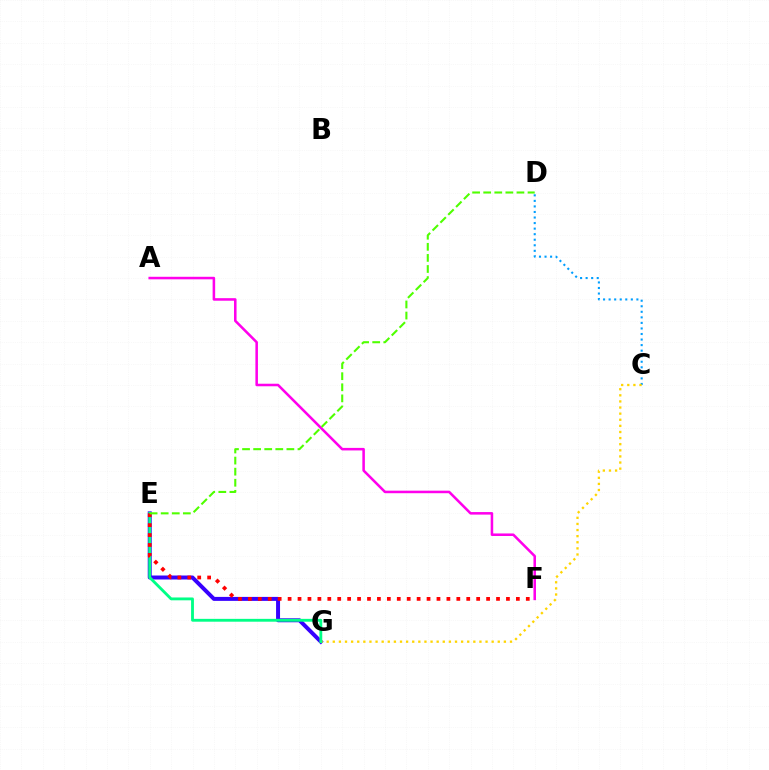{('C', 'D'): [{'color': '#009eff', 'line_style': 'dotted', 'thickness': 1.51}], ('E', 'G'): [{'color': '#3700ff', 'line_style': 'solid', 'thickness': 2.86}, {'color': '#00ff86', 'line_style': 'solid', 'thickness': 2.05}], ('C', 'G'): [{'color': '#ffd500', 'line_style': 'dotted', 'thickness': 1.66}], ('A', 'F'): [{'color': '#ff00ed', 'line_style': 'solid', 'thickness': 1.83}], ('E', 'F'): [{'color': '#ff0000', 'line_style': 'dotted', 'thickness': 2.7}], ('D', 'E'): [{'color': '#4fff00', 'line_style': 'dashed', 'thickness': 1.51}]}